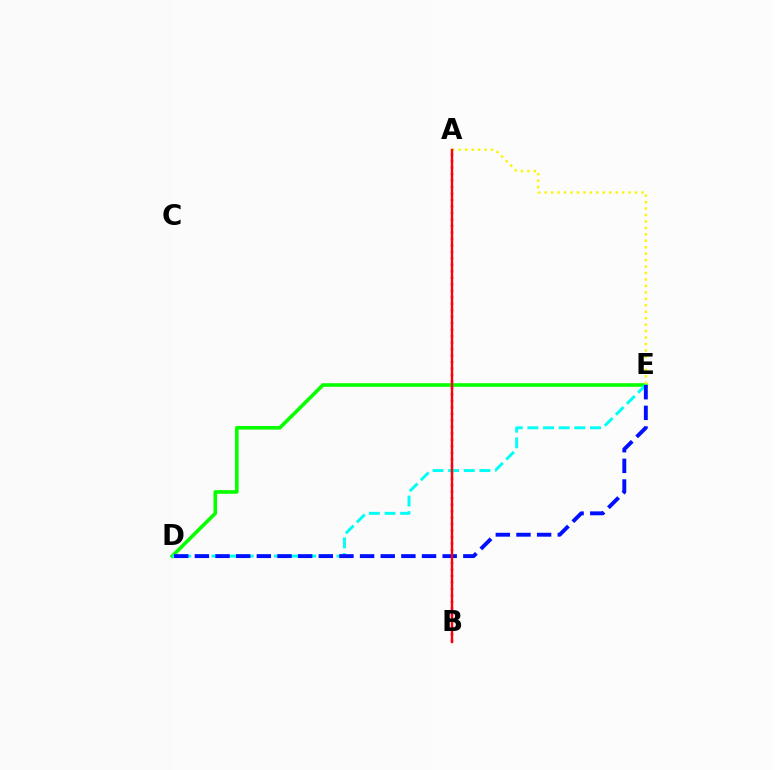{('D', 'E'): [{'color': '#08ff00', 'line_style': 'solid', 'thickness': 2.6}, {'color': '#00fff6', 'line_style': 'dashed', 'thickness': 2.12}, {'color': '#0010ff', 'line_style': 'dashed', 'thickness': 2.81}], ('A', 'B'): [{'color': '#ee00ff', 'line_style': 'dotted', 'thickness': 1.76}, {'color': '#ff0000', 'line_style': 'solid', 'thickness': 1.72}], ('A', 'E'): [{'color': '#fcf500', 'line_style': 'dotted', 'thickness': 1.75}]}